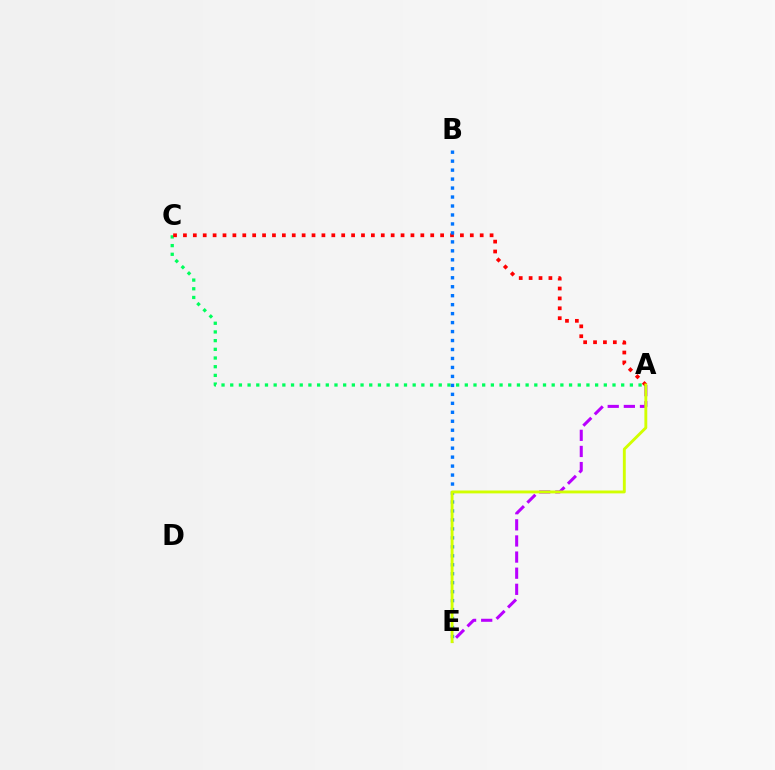{('A', 'E'): [{'color': '#b900ff', 'line_style': 'dashed', 'thickness': 2.19}, {'color': '#d1ff00', 'line_style': 'solid', 'thickness': 2.07}], ('A', 'C'): [{'color': '#00ff5c', 'line_style': 'dotted', 'thickness': 2.36}, {'color': '#ff0000', 'line_style': 'dotted', 'thickness': 2.69}], ('B', 'E'): [{'color': '#0074ff', 'line_style': 'dotted', 'thickness': 2.44}]}